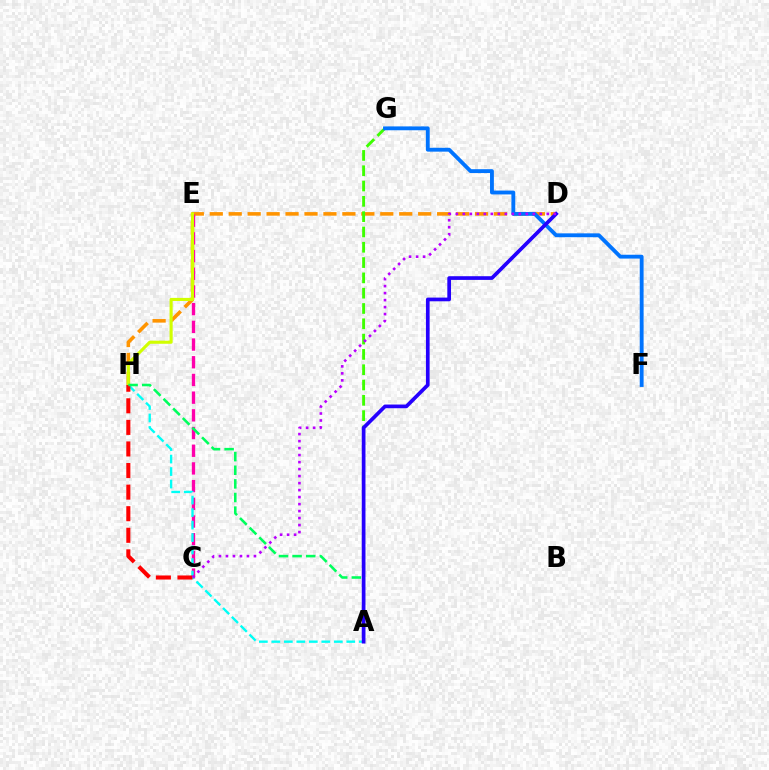{('D', 'H'): [{'color': '#ff9400', 'line_style': 'dashed', 'thickness': 2.57}], ('C', 'E'): [{'color': '#ff00ac', 'line_style': 'dashed', 'thickness': 2.4}], ('A', 'H'): [{'color': '#00fff6', 'line_style': 'dashed', 'thickness': 1.7}, {'color': '#00ff5c', 'line_style': 'dashed', 'thickness': 1.85}], ('E', 'H'): [{'color': '#d1ff00', 'line_style': 'solid', 'thickness': 2.24}], ('C', 'H'): [{'color': '#ff0000', 'line_style': 'dashed', 'thickness': 2.93}], ('A', 'G'): [{'color': '#3dff00', 'line_style': 'dashed', 'thickness': 2.08}], ('F', 'G'): [{'color': '#0074ff', 'line_style': 'solid', 'thickness': 2.77}], ('A', 'D'): [{'color': '#2500ff', 'line_style': 'solid', 'thickness': 2.66}], ('C', 'D'): [{'color': '#b900ff', 'line_style': 'dotted', 'thickness': 1.9}]}